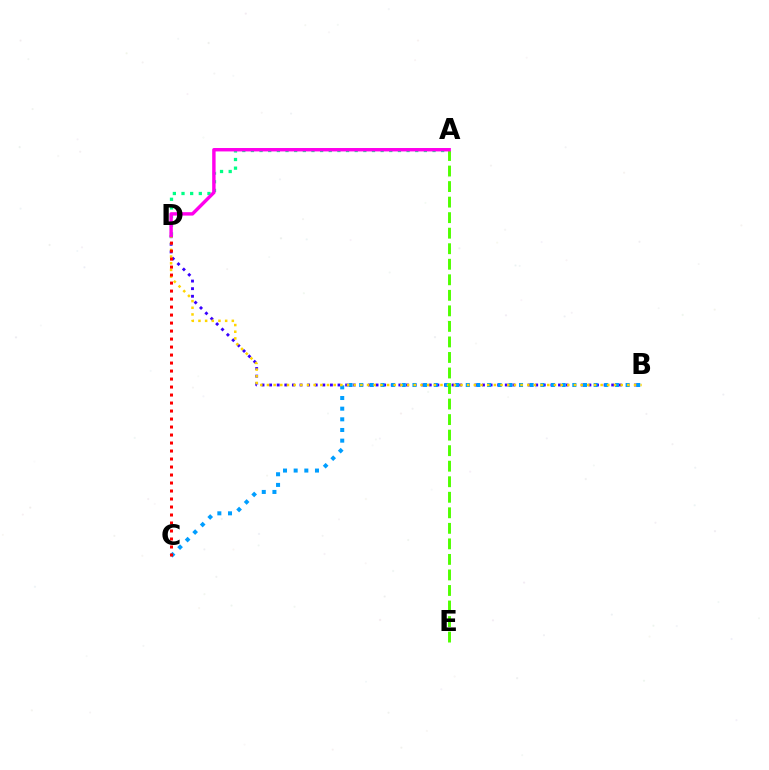{('B', 'D'): [{'color': '#3700ff', 'line_style': 'dotted', 'thickness': 2.07}, {'color': '#ffd500', 'line_style': 'dotted', 'thickness': 1.81}], ('B', 'C'): [{'color': '#009eff', 'line_style': 'dotted', 'thickness': 2.9}], ('A', 'D'): [{'color': '#00ff86', 'line_style': 'dotted', 'thickness': 2.35}, {'color': '#ff00ed', 'line_style': 'solid', 'thickness': 2.46}], ('C', 'D'): [{'color': '#ff0000', 'line_style': 'dotted', 'thickness': 2.17}], ('A', 'E'): [{'color': '#4fff00', 'line_style': 'dashed', 'thickness': 2.11}]}